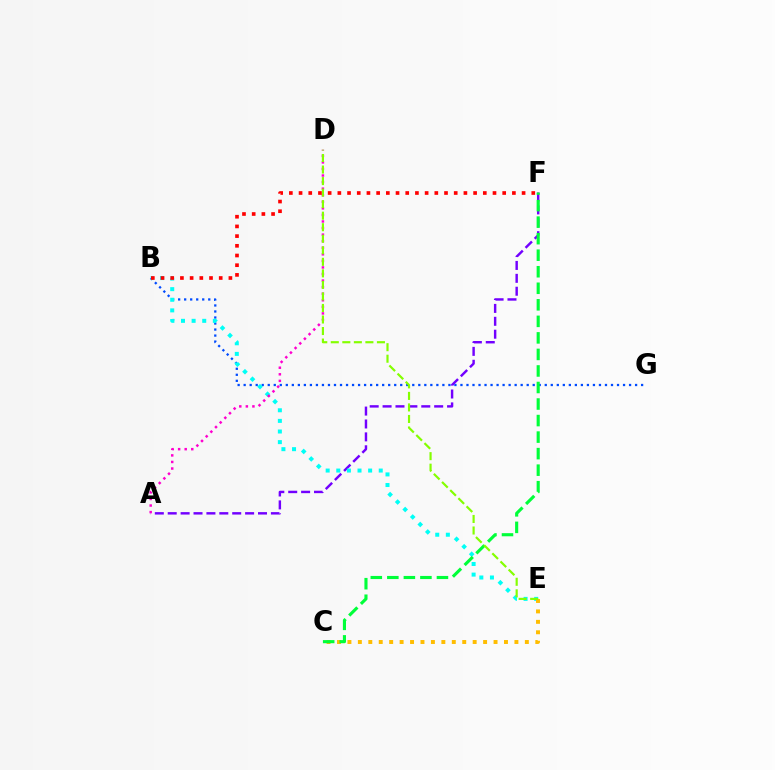{('B', 'G'): [{'color': '#004bff', 'line_style': 'dotted', 'thickness': 1.64}], ('A', 'F'): [{'color': '#7200ff', 'line_style': 'dashed', 'thickness': 1.75}], ('B', 'E'): [{'color': '#00fff6', 'line_style': 'dotted', 'thickness': 2.88}], ('A', 'D'): [{'color': '#ff00cf', 'line_style': 'dotted', 'thickness': 1.78}], ('C', 'E'): [{'color': '#ffbd00', 'line_style': 'dotted', 'thickness': 2.84}], ('C', 'F'): [{'color': '#00ff39', 'line_style': 'dashed', 'thickness': 2.25}], ('D', 'E'): [{'color': '#84ff00', 'line_style': 'dashed', 'thickness': 1.57}], ('B', 'F'): [{'color': '#ff0000', 'line_style': 'dotted', 'thickness': 2.63}]}